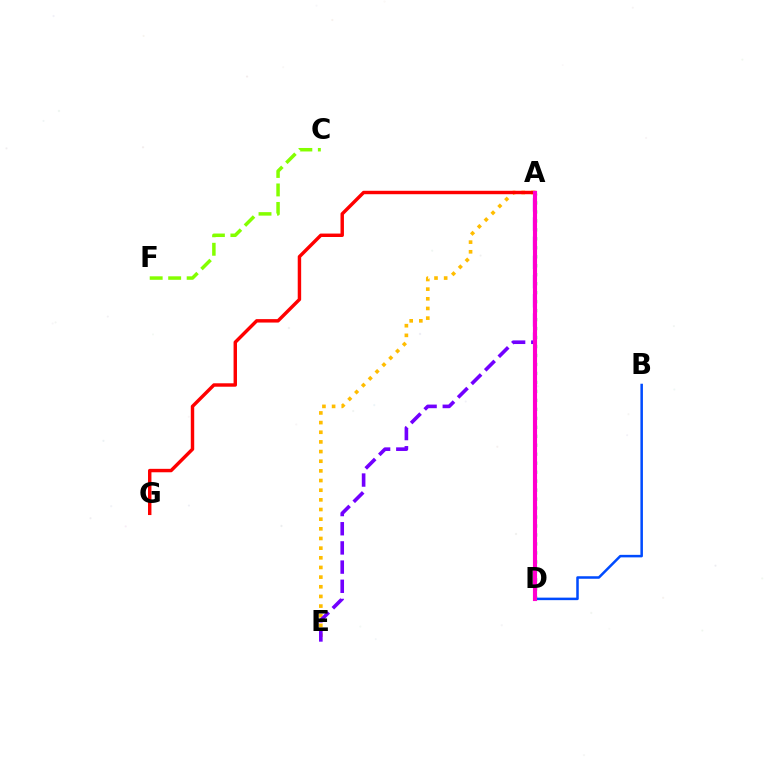{('A', 'D'): [{'color': '#00ff39', 'line_style': 'dotted', 'thickness': 2.44}, {'color': '#00fff6', 'line_style': 'dashed', 'thickness': 2.12}, {'color': '#ff00cf', 'line_style': 'solid', 'thickness': 2.97}], ('A', 'E'): [{'color': '#ffbd00', 'line_style': 'dotted', 'thickness': 2.62}, {'color': '#7200ff', 'line_style': 'dashed', 'thickness': 2.61}], ('C', 'F'): [{'color': '#84ff00', 'line_style': 'dashed', 'thickness': 2.51}], ('B', 'D'): [{'color': '#004bff', 'line_style': 'solid', 'thickness': 1.82}], ('A', 'G'): [{'color': '#ff0000', 'line_style': 'solid', 'thickness': 2.47}]}